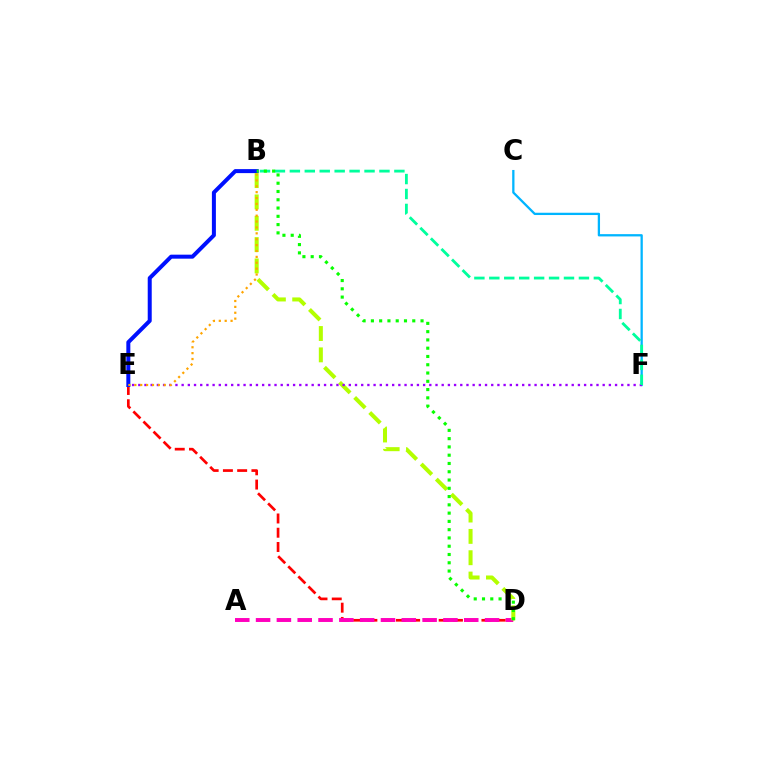{('C', 'F'): [{'color': '#00b5ff', 'line_style': 'solid', 'thickness': 1.65}], ('D', 'E'): [{'color': '#ff0000', 'line_style': 'dashed', 'thickness': 1.94}], ('A', 'D'): [{'color': '#ff00bd', 'line_style': 'dashed', 'thickness': 2.83}], ('B', 'E'): [{'color': '#0010ff', 'line_style': 'solid', 'thickness': 2.88}, {'color': '#ffa500', 'line_style': 'dotted', 'thickness': 1.6}], ('B', 'D'): [{'color': '#b3ff00', 'line_style': 'dashed', 'thickness': 2.9}, {'color': '#08ff00', 'line_style': 'dotted', 'thickness': 2.25}], ('E', 'F'): [{'color': '#9b00ff', 'line_style': 'dotted', 'thickness': 1.68}], ('B', 'F'): [{'color': '#00ff9d', 'line_style': 'dashed', 'thickness': 2.03}]}